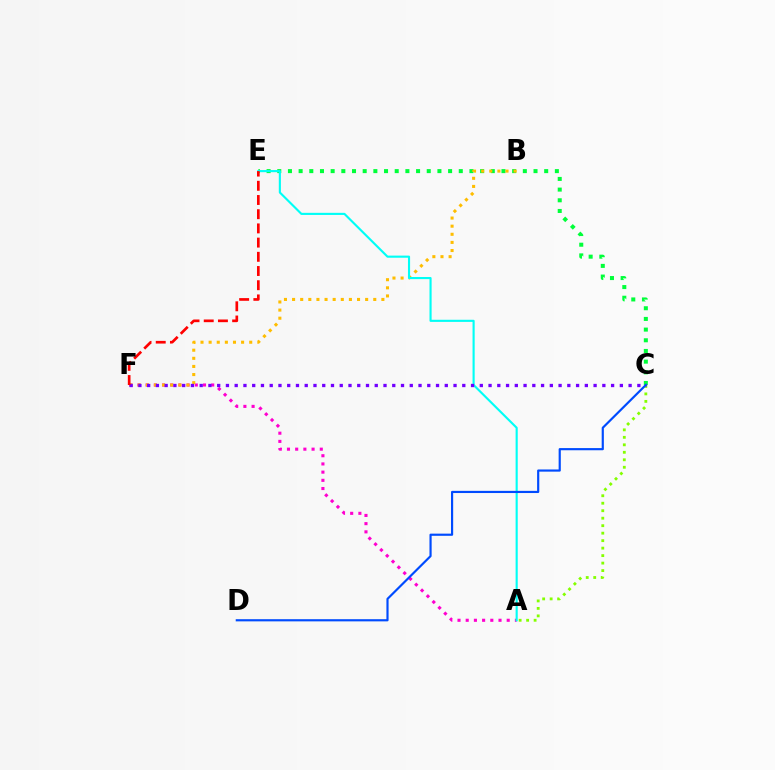{('C', 'E'): [{'color': '#00ff39', 'line_style': 'dotted', 'thickness': 2.9}], ('A', 'C'): [{'color': '#84ff00', 'line_style': 'dotted', 'thickness': 2.03}], ('A', 'F'): [{'color': '#ff00cf', 'line_style': 'dotted', 'thickness': 2.23}], ('B', 'F'): [{'color': '#ffbd00', 'line_style': 'dotted', 'thickness': 2.21}], ('A', 'E'): [{'color': '#00fff6', 'line_style': 'solid', 'thickness': 1.53}], ('C', 'D'): [{'color': '#004bff', 'line_style': 'solid', 'thickness': 1.56}], ('C', 'F'): [{'color': '#7200ff', 'line_style': 'dotted', 'thickness': 2.38}], ('E', 'F'): [{'color': '#ff0000', 'line_style': 'dashed', 'thickness': 1.93}]}